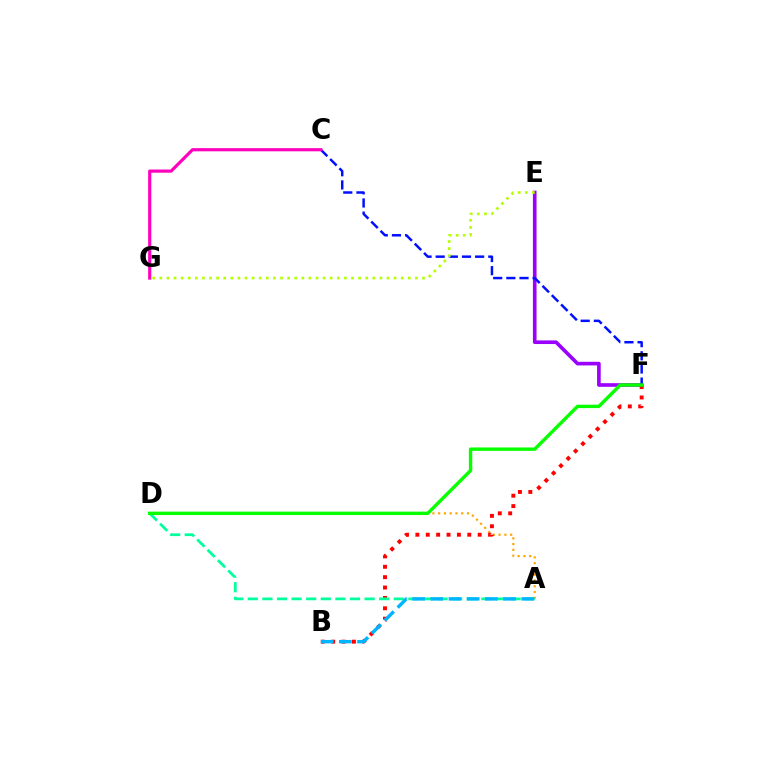{('A', 'D'): [{'color': '#ffa500', 'line_style': 'dotted', 'thickness': 1.57}, {'color': '#00ff9d', 'line_style': 'dashed', 'thickness': 1.98}], ('E', 'F'): [{'color': '#9b00ff', 'line_style': 'solid', 'thickness': 2.62}], ('B', 'F'): [{'color': '#ff0000', 'line_style': 'dotted', 'thickness': 2.82}], ('C', 'F'): [{'color': '#0010ff', 'line_style': 'dashed', 'thickness': 1.79}], ('C', 'G'): [{'color': '#ff00bd', 'line_style': 'solid', 'thickness': 2.28}], ('D', 'F'): [{'color': '#08ff00', 'line_style': 'solid', 'thickness': 2.45}], ('A', 'B'): [{'color': '#00b5ff', 'line_style': 'dashed', 'thickness': 2.47}], ('E', 'G'): [{'color': '#b3ff00', 'line_style': 'dotted', 'thickness': 1.93}]}